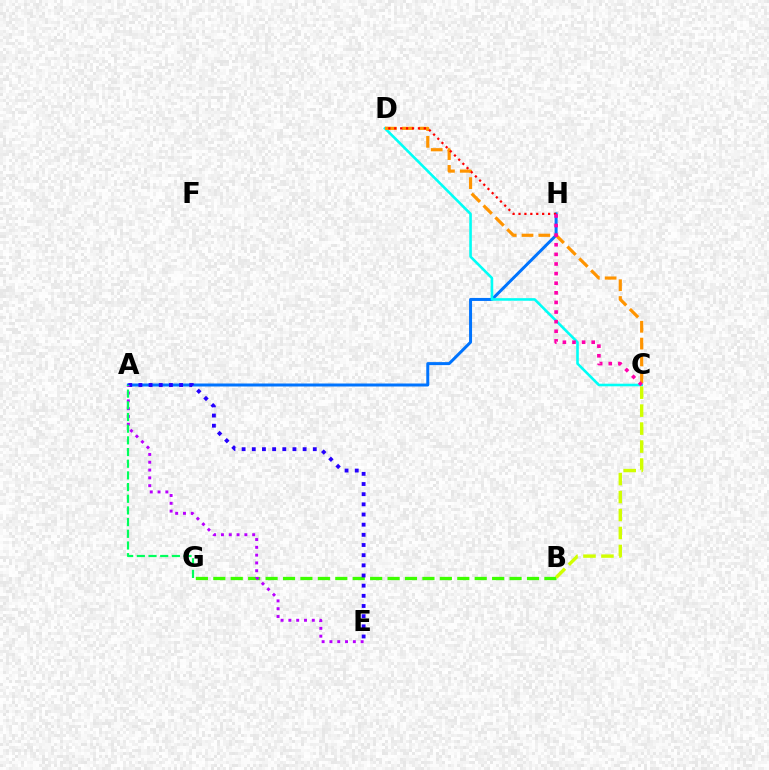{('A', 'H'): [{'color': '#0074ff', 'line_style': 'solid', 'thickness': 2.15}], ('B', 'G'): [{'color': '#3dff00', 'line_style': 'dashed', 'thickness': 2.37}], ('C', 'D'): [{'color': '#00fff6', 'line_style': 'solid', 'thickness': 1.87}, {'color': '#ff9400', 'line_style': 'dashed', 'thickness': 2.28}], ('D', 'H'): [{'color': '#ff0000', 'line_style': 'dotted', 'thickness': 1.61}], ('B', 'C'): [{'color': '#d1ff00', 'line_style': 'dashed', 'thickness': 2.44}], ('A', 'E'): [{'color': '#2500ff', 'line_style': 'dotted', 'thickness': 2.76}, {'color': '#b900ff', 'line_style': 'dotted', 'thickness': 2.12}], ('C', 'H'): [{'color': '#ff00ac', 'line_style': 'dotted', 'thickness': 2.61}], ('A', 'G'): [{'color': '#00ff5c', 'line_style': 'dashed', 'thickness': 1.59}]}